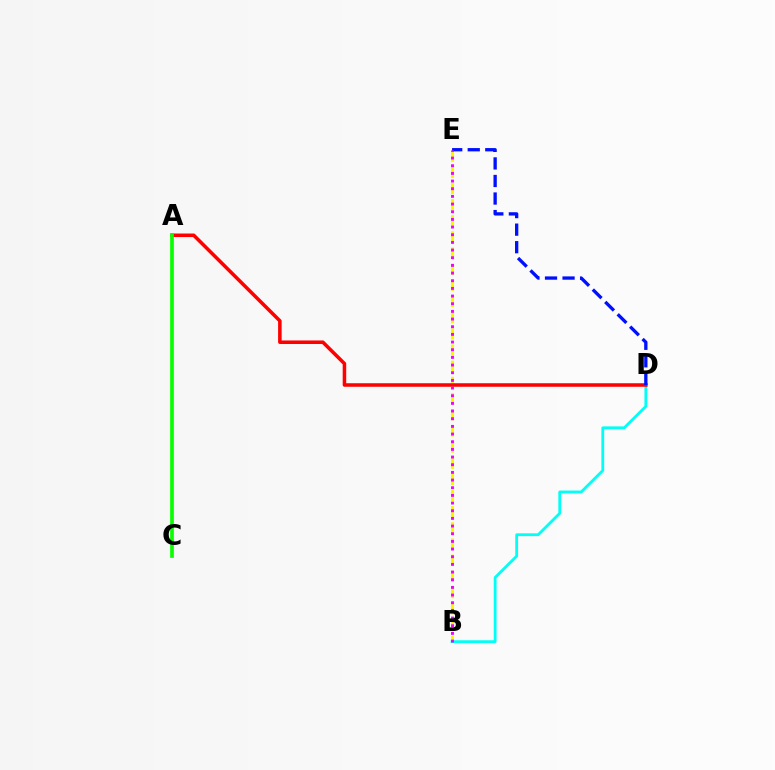{('B', 'E'): [{'color': '#fcf500', 'line_style': 'dashed', 'thickness': 2.2}, {'color': '#ee00ff', 'line_style': 'dotted', 'thickness': 2.08}], ('B', 'D'): [{'color': '#00fff6', 'line_style': 'solid', 'thickness': 2.02}], ('A', 'D'): [{'color': '#ff0000', 'line_style': 'solid', 'thickness': 2.55}], ('A', 'C'): [{'color': '#08ff00', 'line_style': 'solid', 'thickness': 2.66}], ('D', 'E'): [{'color': '#0010ff', 'line_style': 'dashed', 'thickness': 2.38}]}